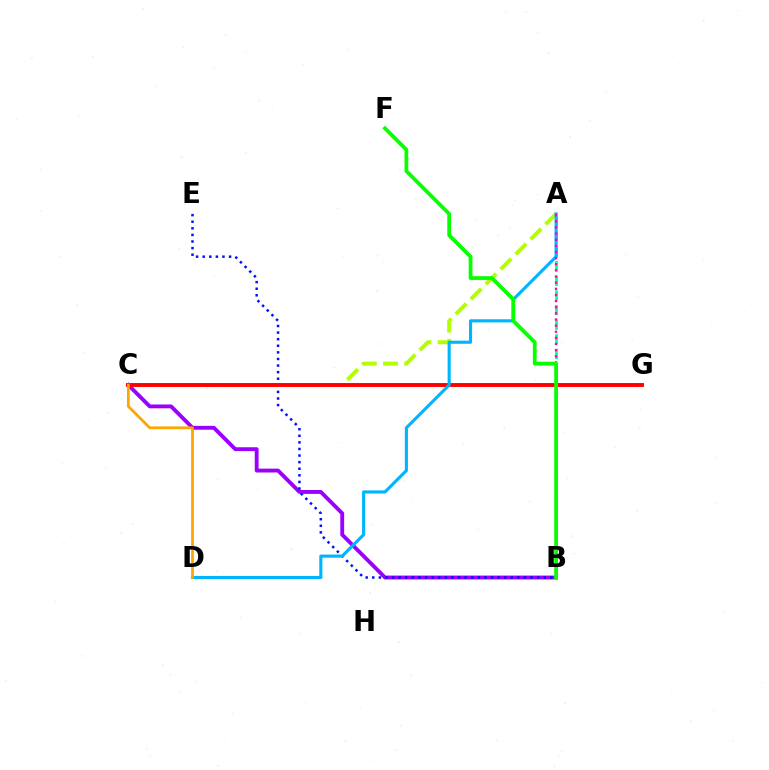{('B', 'C'): [{'color': '#9b00ff', 'line_style': 'solid', 'thickness': 2.78}], ('A', 'B'): [{'color': '#00ff9d', 'line_style': 'dashed', 'thickness': 1.99}, {'color': '#ff00bd', 'line_style': 'dotted', 'thickness': 1.67}], ('A', 'C'): [{'color': '#b3ff00', 'line_style': 'dashed', 'thickness': 2.87}], ('B', 'E'): [{'color': '#0010ff', 'line_style': 'dotted', 'thickness': 1.79}], ('C', 'G'): [{'color': '#ff0000', 'line_style': 'solid', 'thickness': 2.8}], ('A', 'D'): [{'color': '#00b5ff', 'line_style': 'solid', 'thickness': 2.24}], ('C', 'D'): [{'color': '#ffa500', 'line_style': 'solid', 'thickness': 1.97}], ('B', 'F'): [{'color': '#08ff00', 'line_style': 'solid', 'thickness': 2.72}]}